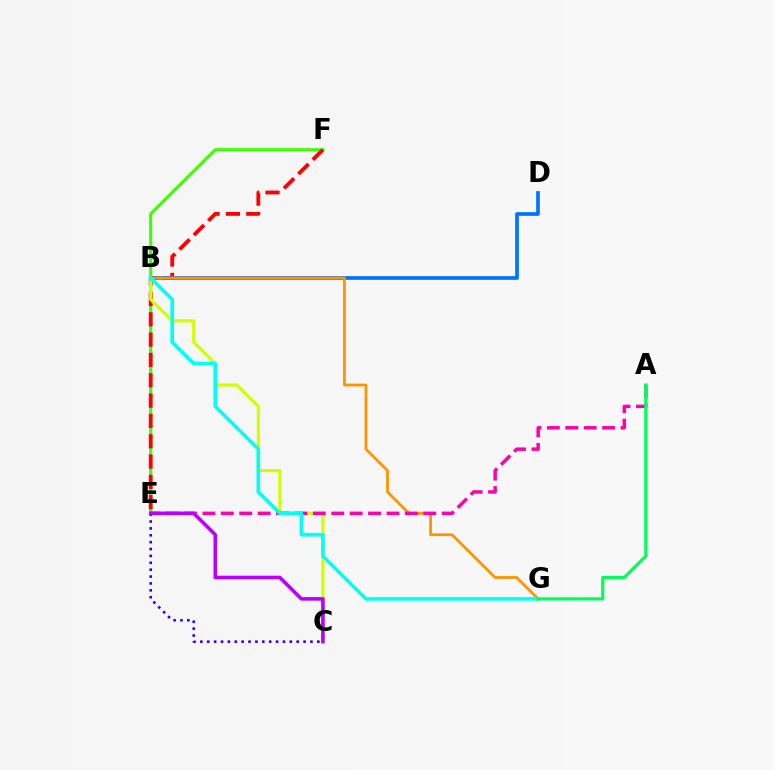{('E', 'F'): [{'color': '#3dff00', 'line_style': 'solid', 'thickness': 2.24}, {'color': '#ff0000', 'line_style': 'dashed', 'thickness': 2.76}], ('B', 'D'): [{'color': '#0074ff', 'line_style': 'solid', 'thickness': 2.67}], ('B', 'C'): [{'color': '#d1ff00', 'line_style': 'solid', 'thickness': 2.24}], ('B', 'G'): [{'color': '#ff9400', 'line_style': 'solid', 'thickness': 2.02}, {'color': '#00fff6', 'line_style': 'solid', 'thickness': 2.61}], ('A', 'E'): [{'color': '#ff00ac', 'line_style': 'dashed', 'thickness': 2.5}], ('C', 'E'): [{'color': '#2500ff', 'line_style': 'dotted', 'thickness': 1.87}, {'color': '#b900ff', 'line_style': 'solid', 'thickness': 2.58}], ('A', 'G'): [{'color': '#00ff5c', 'line_style': 'solid', 'thickness': 2.32}]}